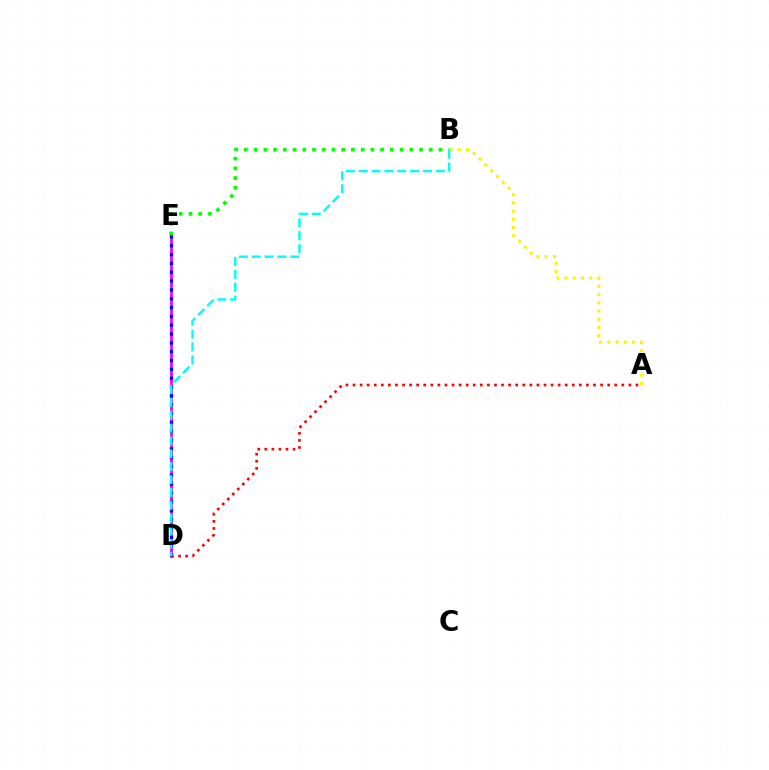{('A', 'B'): [{'color': '#fcf500', 'line_style': 'dotted', 'thickness': 2.24}], ('D', 'E'): [{'color': '#ee00ff', 'line_style': 'solid', 'thickness': 1.99}, {'color': '#0010ff', 'line_style': 'dotted', 'thickness': 2.4}], ('B', 'E'): [{'color': '#08ff00', 'line_style': 'dotted', 'thickness': 2.64}], ('A', 'D'): [{'color': '#ff0000', 'line_style': 'dotted', 'thickness': 1.92}], ('B', 'D'): [{'color': '#00fff6', 'line_style': 'dashed', 'thickness': 1.75}]}